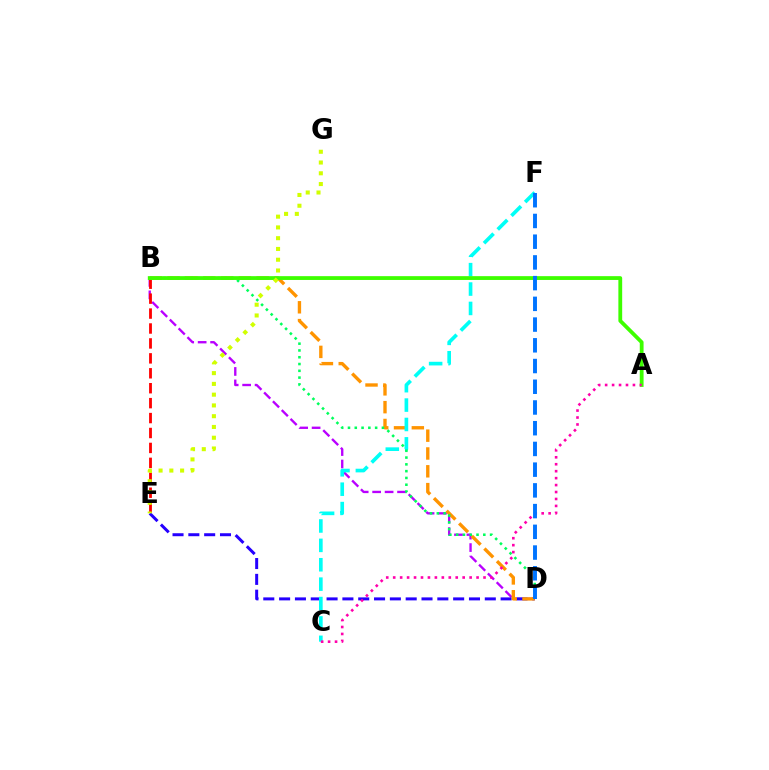{('B', 'D'): [{'color': '#b900ff', 'line_style': 'dashed', 'thickness': 1.69}, {'color': '#ff9400', 'line_style': 'dashed', 'thickness': 2.42}, {'color': '#00ff5c', 'line_style': 'dotted', 'thickness': 1.84}], ('B', 'E'): [{'color': '#ff0000', 'line_style': 'dashed', 'thickness': 2.03}], ('D', 'E'): [{'color': '#2500ff', 'line_style': 'dashed', 'thickness': 2.15}], ('C', 'F'): [{'color': '#00fff6', 'line_style': 'dashed', 'thickness': 2.63}], ('A', 'B'): [{'color': '#3dff00', 'line_style': 'solid', 'thickness': 2.74}], ('E', 'G'): [{'color': '#d1ff00', 'line_style': 'dotted', 'thickness': 2.93}], ('A', 'C'): [{'color': '#ff00ac', 'line_style': 'dotted', 'thickness': 1.89}], ('D', 'F'): [{'color': '#0074ff', 'line_style': 'dashed', 'thickness': 2.82}]}